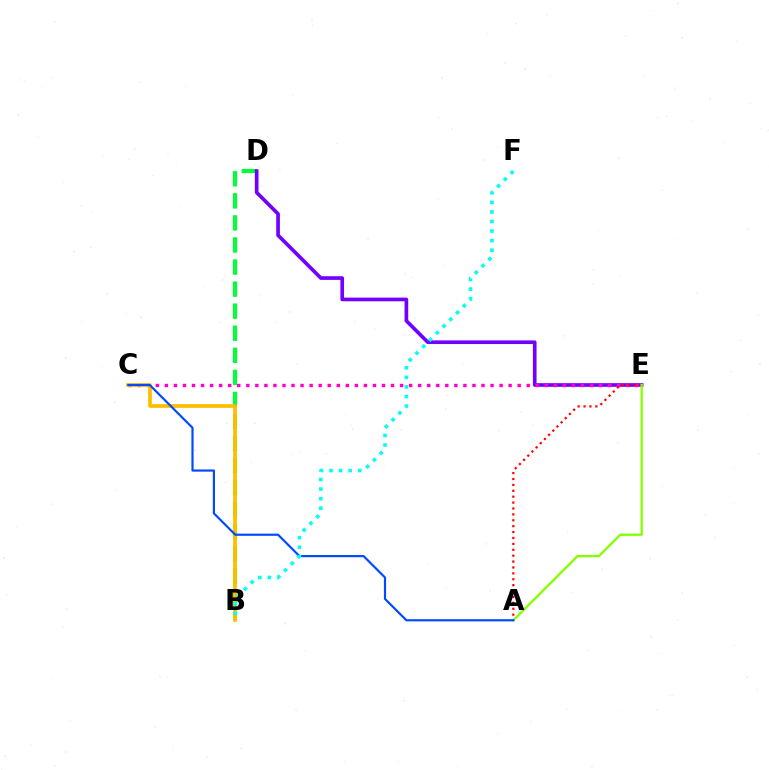{('B', 'D'): [{'color': '#00ff39', 'line_style': 'dashed', 'thickness': 3.0}], ('D', 'E'): [{'color': '#7200ff', 'line_style': 'solid', 'thickness': 2.64}], ('C', 'E'): [{'color': '#ff00cf', 'line_style': 'dotted', 'thickness': 2.46}], ('A', 'E'): [{'color': '#ff0000', 'line_style': 'dotted', 'thickness': 1.6}, {'color': '#84ff00', 'line_style': 'solid', 'thickness': 1.66}], ('B', 'C'): [{'color': '#ffbd00', 'line_style': 'solid', 'thickness': 2.68}], ('A', 'C'): [{'color': '#004bff', 'line_style': 'solid', 'thickness': 1.58}], ('B', 'F'): [{'color': '#00fff6', 'line_style': 'dotted', 'thickness': 2.6}]}